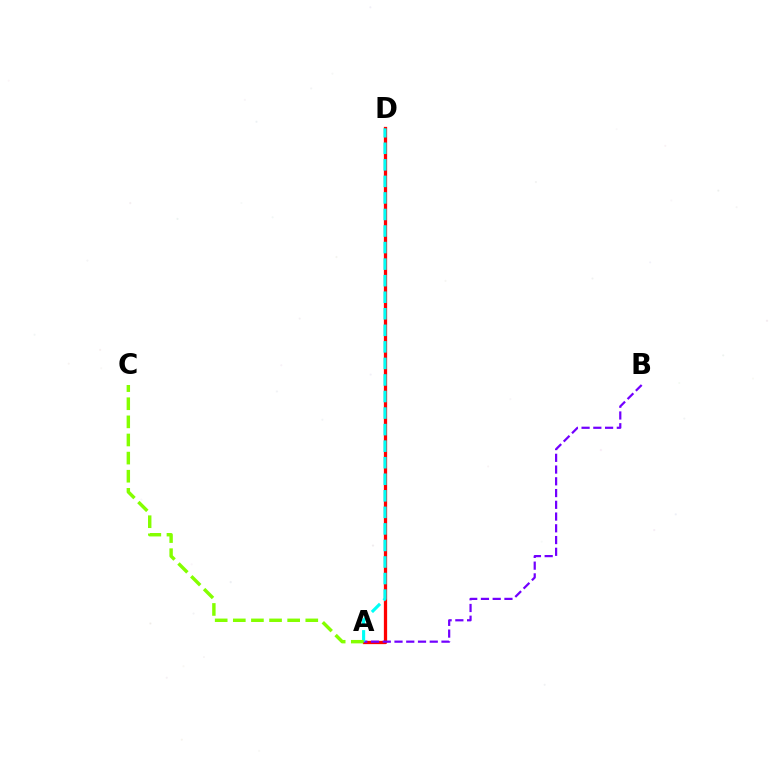{('A', 'D'): [{'color': '#ff0000', 'line_style': 'solid', 'thickness': 2.35}, {'color': '#00fff6', 'line_style': 'dashed', 'thickness': 2.25}], ('A', 'B'): [{'color': '#7200ff', 'line_style': 'dashed', 'thickness': 1.6}], ('A', 'C'): [{'color': '#84ff00', 'line_style': 'dashed', 'thickness': 2.46}]}